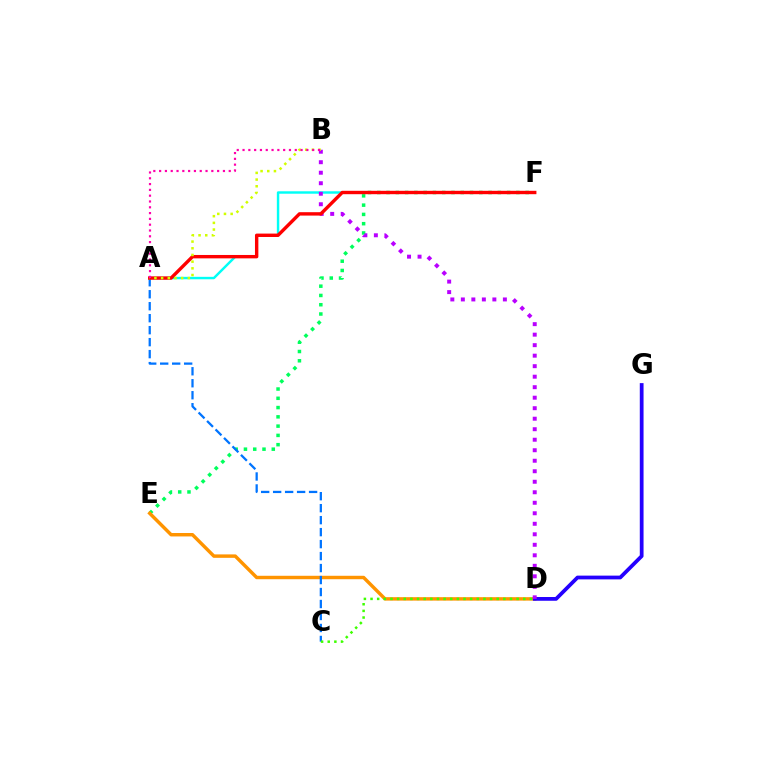{('E', 'F'): [{'color': '#00ff5c', 'line_style': 'dotted', 'thickness': 2.52}], ('D', 'E'): [{'color': '#ff9400', 'line_style': 'solid', 'thickness': 2.48}], ('A', 'C'): [{'color': '#0074ff', 'line_style': 'dashed', 'thickness': 1.63}], ('A', 'F'): [{'color': '#00fff6', 'line_style': 'solid', 'thickness': 1.76}, {'color': '#ff0000', 'line_style': 'solid', 'thickness': 2.44}], ('D', 'G'): [{'color': '#2500ff', 'line_style': 'solid', 'thickness': 2.7}], ('B', 'D'): [{'color': '#b900ff', 'line_style': 'dotted', 'thickness': 2.85}], ('C', 'D'): [{'color': '#3dff00', 'line_style': 'dotted', 'thickness': 1.8}], ('A', 'B'): [{'color': '#d1ff00', 'line_style': 'dotted', 'thickness': 1.82}, {'color': '#ff00ac', 'line_style': 'dotted', 'thickness': 1.58}]}